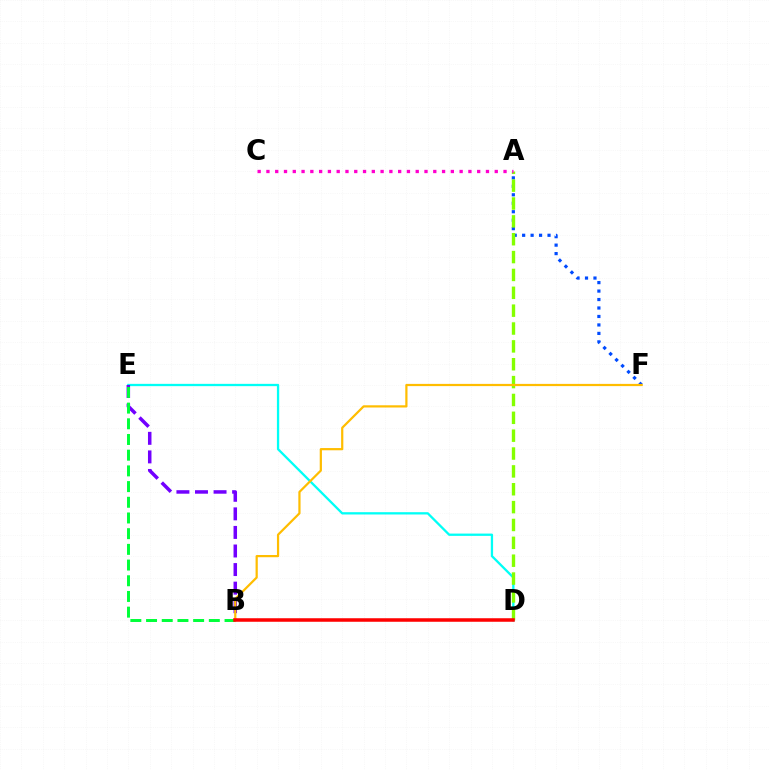{('D', 'E'): [{'color': '#00fff6', 'line_style': 'solid', 'thickness': 1.65}], ('A', 'F'): [{'color': '#004bff', 'line_style': 'dotted', 'thickness': 2.3}], ('A', 'D'): [{'color': '#84ff00', 'line_style': 'dashed', 'thickness': 2.43}], ('B', 'E'): [{'color': '#7200ff', 'line_style': 'dashed', 'thickness': 2.52}, {'color': '#00ff39', 'line_style': 'dashed', 'thickness': 2.13}], ('B', 'F'): [{'color': '#ffbd00', 'line_style': 'solid', 'thickness': 1.6}], ('B', 'D'): [{'color': '#ff0000', 'line_style': 'solid', 'thickness': 2.54}], ('A', 'C'): [{'color': '#ff00cf', 'line_style': 'dotted', 'thickness': 2.39}]}